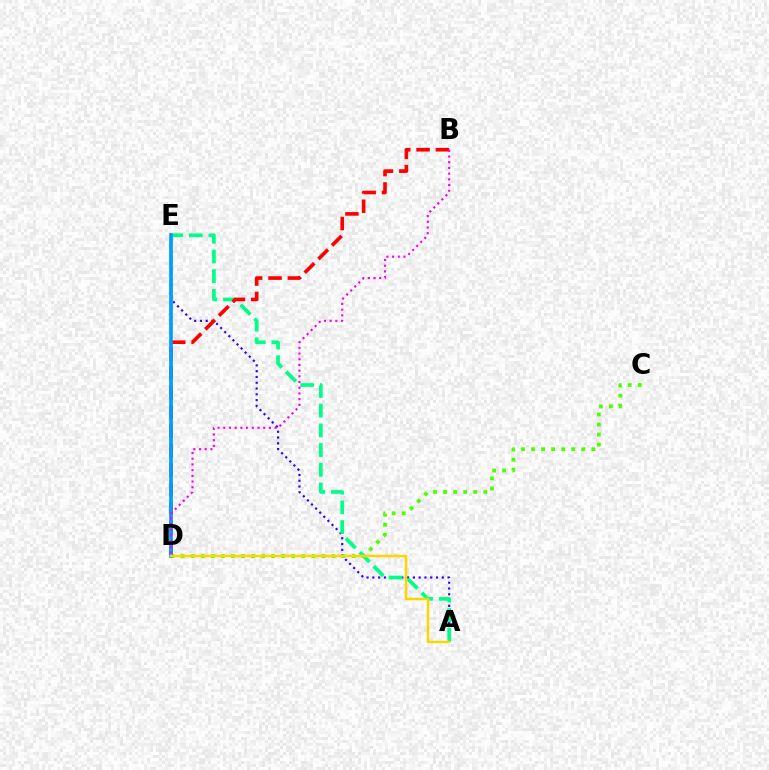{('C', 'D'): [{'color': '#4fff00', 'line_style': 'dotted', 'thickness': 2.73}], ('A', 'E'): [{'color': '#3700ff', 'line_style': 'dotted', 'thickness': 1.57}, {'color': '#00ff86', 'line_style': 'dashed', 'thickness': 2.67}], ('B', 'D'): [{'color': '#ff0000', 'line_style': 'dashed', 'thickness': 2.63}, {'color': '#ff00ed', 'line_style': 'dotted', 'thickness': 1.55}], ('D', 'E'): [{'color': '#009eff', 'line_style': 'solid', 'thickness': 2.68}], ('A', 'D'): [{'color': '#ffd500', 'line_style': 'solid', 'thickness': 1.79}]}